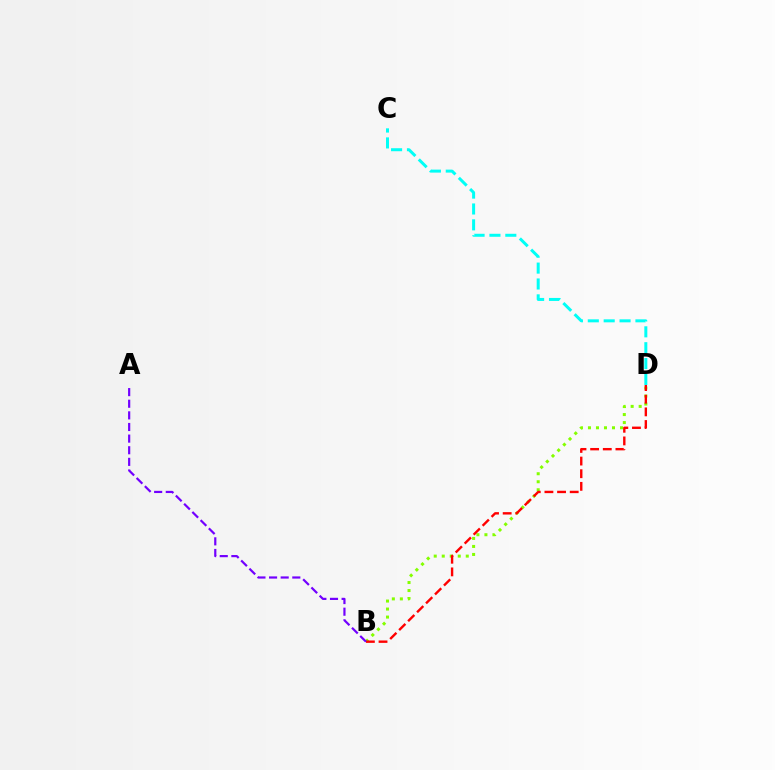{('B', 'D'): [{'color': '#84ff00', 'line_style': 'dotted', 'thickness': 2.18}, {'color': '#ff0000', 'line_style': 'dashed', 'thickness': 1.72}], ('C', 'D'): [{'color': '#00fff6', 'line_style': 'dashed', 'thickness': 2.16}], ('A', 'B'): [{'color': '#7200ff', 'line_style': 'dashed', 'thickness': 1.58}]}